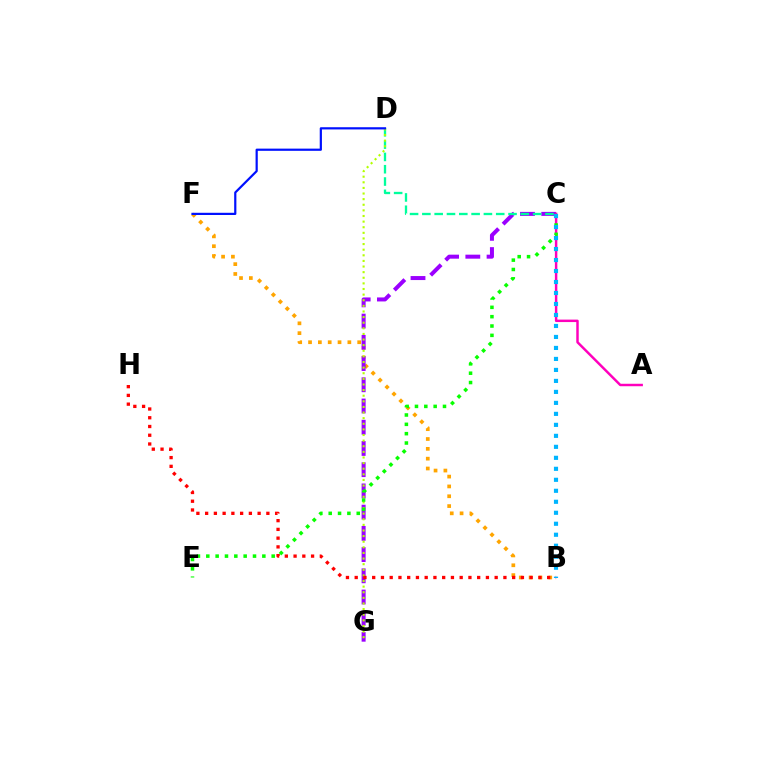{('B', 'F'): [{'color': '#ffa500', 'line_style': 'dotted', 'thickness': 2.67}], ('C', 'G'): [{'color': '#9b00ff', 'line_style': 'dashed', 'thickness': 2.88}], ('C', 'D'): [{'color': '#00ff9d', 'line_style': 'dashed', 'thickness': 1.67}], ('D', 'G'): [{'color': '#b3ff00', 'line_style': 'dotted', 'thickness': 1.53}], ('A', 'C'): [{'color': '#ff00bd', 'line_style': 'solid', 'thickness': 1.77}], ('B', 'H'): [{'color': '#ff0000', 'line_style': 'dotted', 'thickness': 2.38}], ('D', 'F'): [{'color': '#0010ff', 'line_style': 'solid', 'thickness': 1.59}], ('C', 'E'): [{'color': '#08ff00', 'line_style': 'dotted', 'thickness': 2.54}], ('B', 'C'): [{'color': '#00b5ff', 'line_style': 'dotted', 'thickness': 2.99}]}